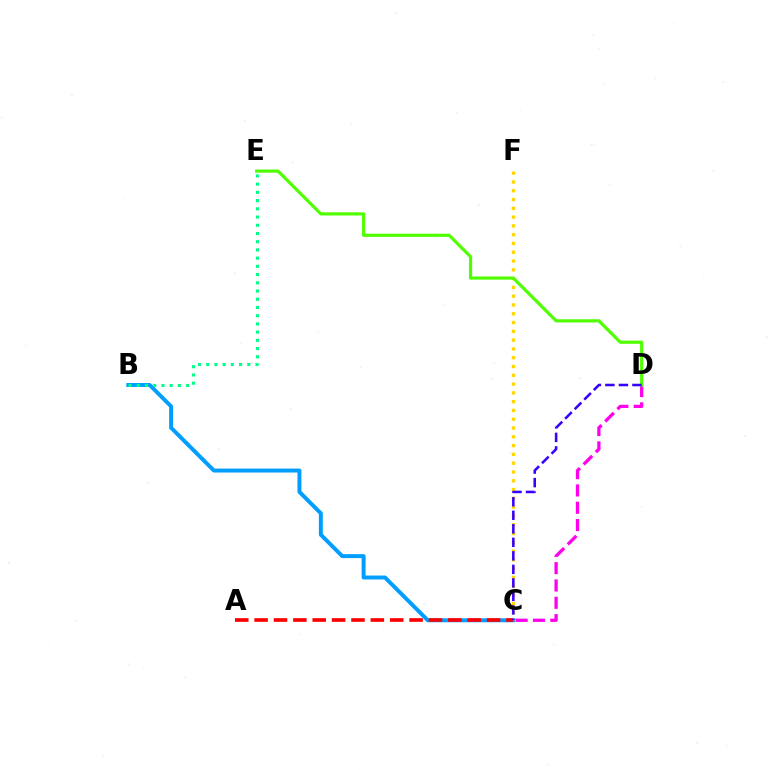{('B', 'C'): [{'color': '#009eff', 'line_style': 'solid', 'thickness': 2.84}], ('C', 'F'): [{'color': '#ffd500', 'line_style': 'dotted', 'thickness': 2.39}], ('A', 'C'): [{'color': '#ff0000', 'line_style': 'dashed', 'thickness': 2.63}], ('C', 'D'): [{'color': '#ff00ed', 'line_style': 'dashed', 'thickness': 2.35}, {'color': '#3700ff', 'line_style': 'dashed', 'thickness': 1.84}], ('D', 'E'): [{'color': '#4fff00', 'line_style': 'solid', 'thickness': 2.29}], ('B', 'E'): [{'color': '#00ff86', 'line_style': 'dotted', 'thickness': 2.23}]}